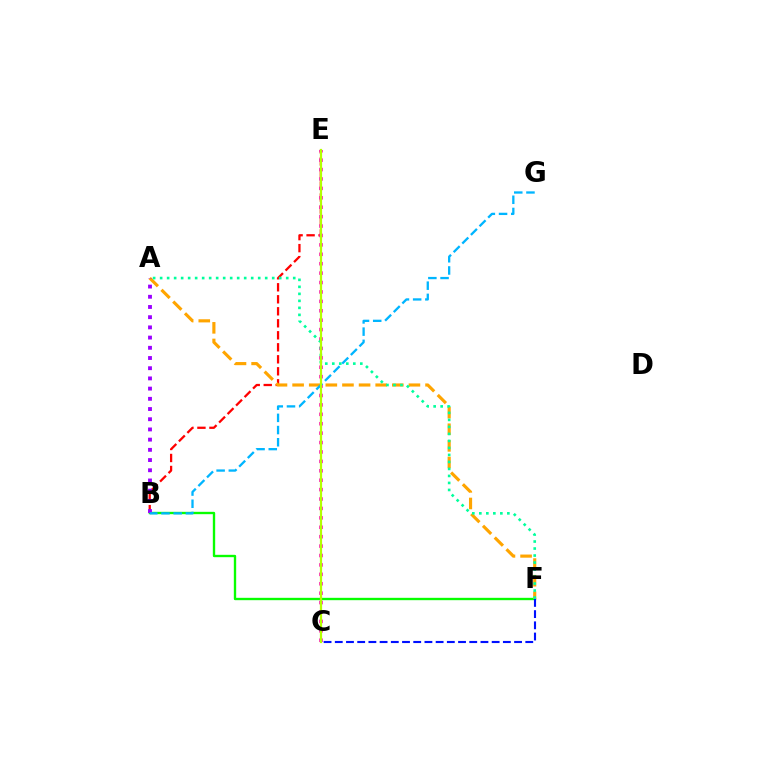{('B', 'E'): [{'color': '#ff0000', 'line_style': 'dashed', 'thickness': 1.63}], ('B', 'F'): [{'color': '#08ff00', 'line_style': 'solid', 'thickness': 1.7}], ('C', 'E'): [{'color': '#ff00bd', 'line_style': 'dotted', 'thickness': 2.56}, {'color': '#b3ff00', 'line_style': 'solid', 'thickness': 1.6}], ('A', 'F'): [{'color': '#ffa500', 'line_style': 'dashed', 'thickness': 2.26}, {'color': '#00ff9d', 'line_style': 'dotted', 'thickness': 1.9}], ('C', 'F'): [{'color': '#0010ff', 'line_style': 'dashed', 'thickness': 1.52}], ('A', 'B'): [{'color': '#9b00ff', 'line_style': 'dotted', 'thickness': 2.77}], ('B', 'G'): [{'color': '#00b5ff', 'line_style': 'dashed', 'thickness': 1.66}]}